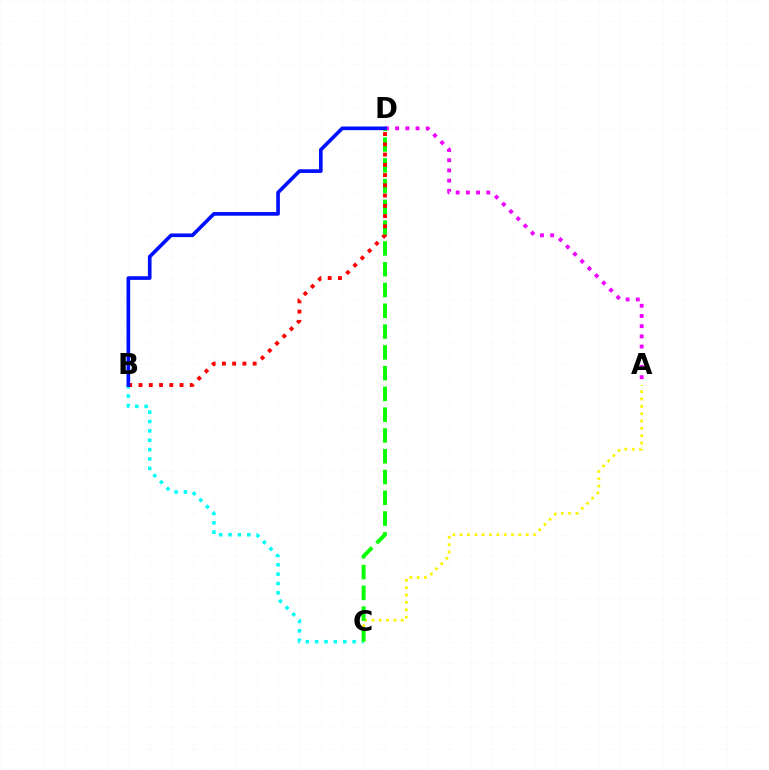{('B', 'C'): [{'color': '#00fff6', 'line_style': 'dotted', 'thickness': 2.54}], ('A', 'C'): [{'color': '#fcf500', 'line_style': 'dotted', 'thickness': 1.99}], ('A', 'D'): [{'color': '#ee00ff', 'line_style': 'dotted', 'thickness': 2.77}], ('C', 'D'): [{'color': '#08ff00', 'line_style': 'dashed', 'thickness': 2.82}], ('B', 'D'): [{'color': '#ff0000', 'line_style': 'dotted', 'thickness': 2.78}, {'color': '#0010ff', 'line_style': 'solid', 'thickness': 2.63}]}